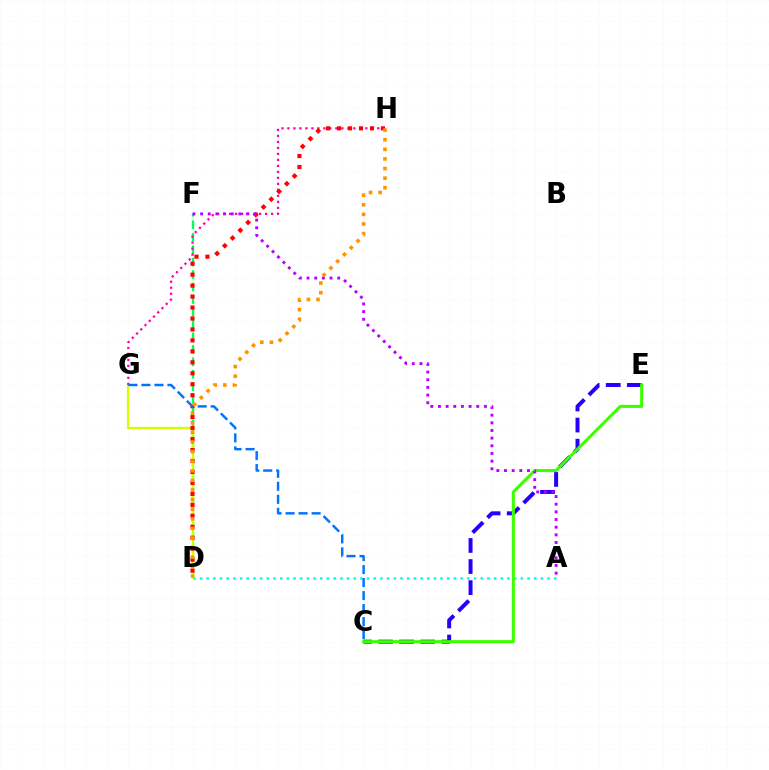{('D', 'F'): [{'color': '#00ff5c', 'line_style': 'dashed', 'thickness': 1.69}], ('D', 'G'): [{'color': '#d1ff00', 'line_style': 'solid', 'thickness': 1.64}], ('A', 'D'): [{'color': '#00fff6', 'line_style': 'dotted', 'thickness': 1.82}], ('C', 'E'): [{'color': '#2500ff', 'line_style': 'dashed', 'thickness': 2.86}, {'color': '#3dff00', 'line_style': 'solid', 'thickness': 2.2}], ('G', 'H'): [{'color': '#ff00ac', 'line_style': 'dotted', 'thickness': 1.63}], ('D', 'H'): [{'color': '#ff0000', 'line_style': 'dotted', 'thickness': 2.98}, {'color': '#ff9400', 'line_style': 'dotted', 'thickness': 2.61}], ('A', 'F'): [{'color': '#b900ff', 'line_style': 'dotted', 'thickness': 2.08}], ('C', 'G'): [{'color': '#0074ff', 'line_style': 'dashed', 'thickness': 1.77}]}